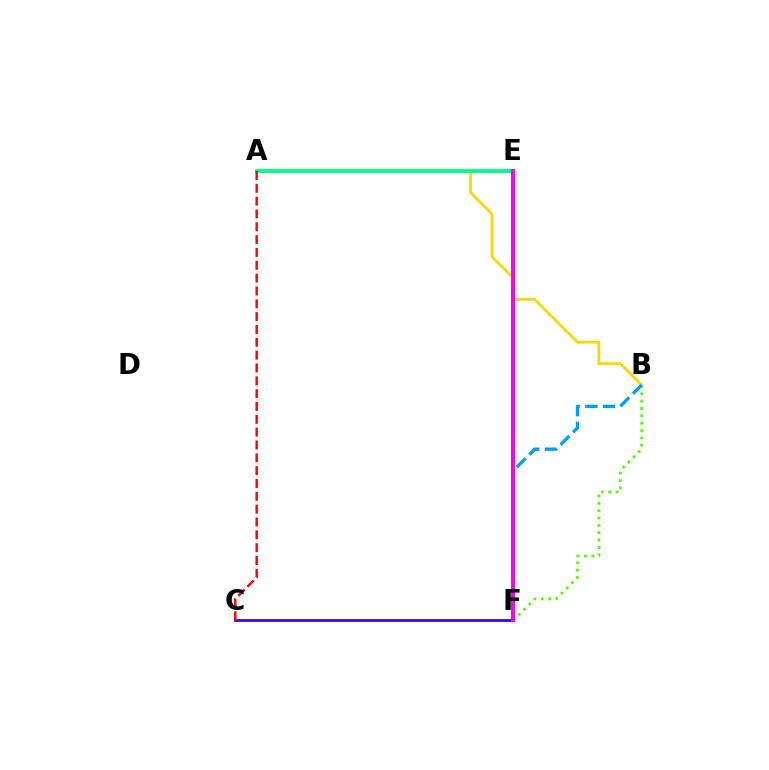{('B', 'F'): [{'color': '#4fff00', 'line_style': 'dotted', 'thickness': 2.0}, {'color': '#009eff', 'line_style': 'dashed', 'thickness': 2.4}], ('A', 'B'): [{'color': '#ffd500', 'line_style': 'solid', 'thickness': 1.96}], ('A', 'E'): [{'color': '#00ff86', 'line_style': 'solid', 'thickness': 2.81}], ('C', 'F'): [{'color': '#3700ff', 'line_style': 'solid', 'thickness': 1.98}], ('A', 'C'): [{'color': '#ff0000', 'line_style': 'dashed', 'thickness': 1.74}], ('E', 'F'): [{'color': '#ff00ed', 'line_style': 'solid', 'thickness': 2.87}]}